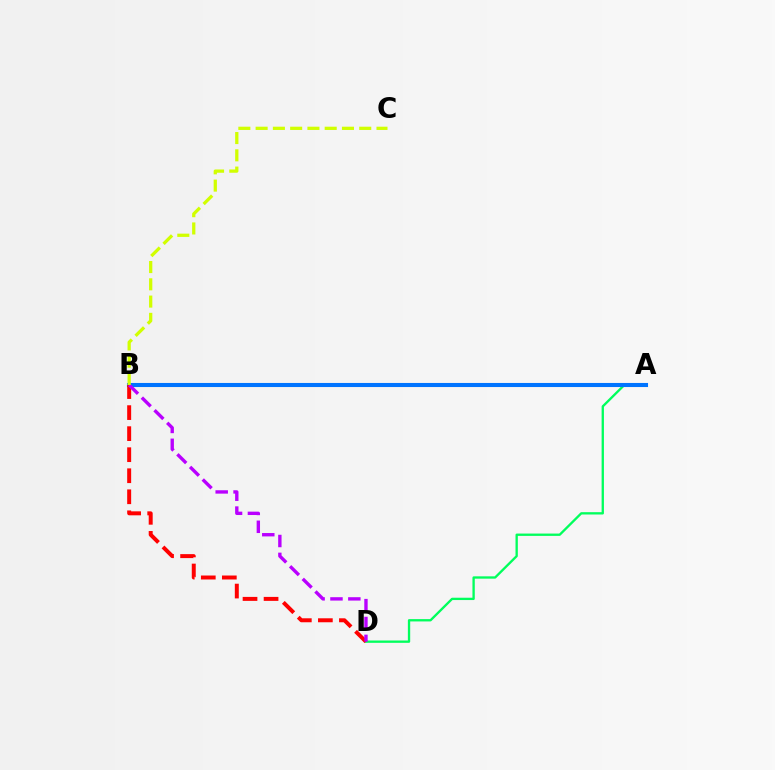{('A', 'D'): [{'color': '#00ff5c', 'line_style': 'solid', 'thickness': 1.67}], ('A', 'B'): [{'color': '#0074ff', 'line_style': 'solid', 'thickness': 2.94}], ('B', 'D'): [{'color': '#ff0000', 'line_style': 'dashed', 'thickness': 2.86}, {'color': '#b900ff', 'line_style': 'dashed', 'thickness': 2.43}], ('B', 'C'): [{'color': '#d1ff00', 'line_style': 'dashed', 'thickness': 2.35}]}